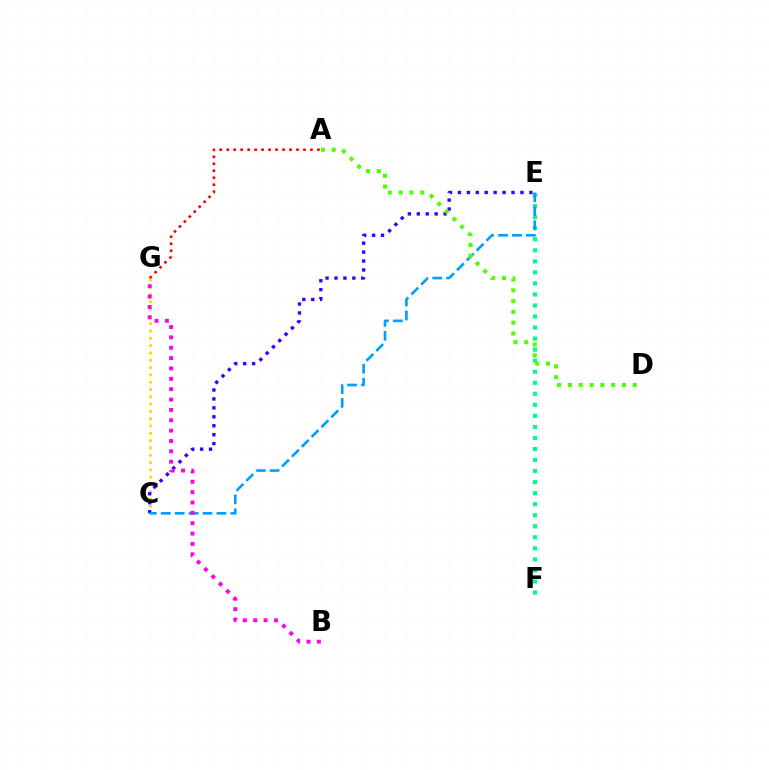{('C', 'G'): [{'color': '#ffd500', 'line_style': 'dotted', 'thickness': 1.99}], ('E', 'F'): [{'color': '#00ff86', 'line_style': 'dotted', 'thickness': 3.0}], ('C', 'E'): [{'color': '#3700ff', 'line_style': 'dotted', 'thickness': 2.43}, {'color': '#009eff', 'line_style': 'dashed', 'thickness': 1.89}], ('A', 'G'): [{'color': '#ff0000', 'line_style': 'dotted', 'thickness': 1.9}], ('A', 'D'): [{'color': '#4fff00', 'line_style': 'dotted', 'thickness': 2.94}], ('B', 'G'): [{'color': '#ff00ed', 'line_style': 'dotted', 'thickness': 2.82}]}